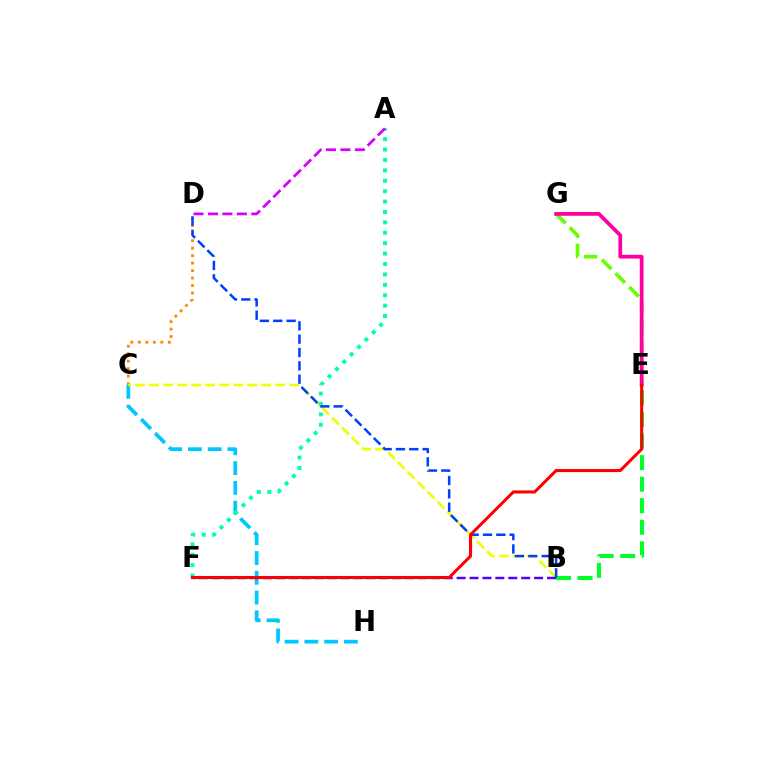{('B', 'E'): [{'color': '#00ff27', 'line_style': 'dashed', 'thickness': 2.93}], ('C', 'D'): [{'color': '#ff8800', 'line_style': 'dotted', 'thickness': 2.03}], ('C', 'H'): [{'color': '#00c7ff', 'line_style': 'dashed', 'thickness': 2.68}], ('B', 'C'): [{'color': '#eeff00', 'line_style': 'dashed', 'thickness': 1.91}], ('A', 'F'): [{'color': '#00ffaf', 'line_style': 'dotted', 'thickness': 2.83}], ('B', 'D'): [{'color': '#003fff', 'line_style': 'dashed', 'thickness': 1.81}], ('E', 'G'): [{'color': '#66ff00', 'line_style': 'dashed', 'thickness': 2.62}, {'color': '#ff00a0', 'line_style': 'solid', 'thickness': 2.7}], ('B', 'F'): [{'color': '#4f00ff', 'line_style': 'dashed', 'thickness': 1.75}], ('A', 'D'): [{'color': '#d600ff', 'line_style': 'dashed', 'thickness': 1.96}], ('E', 'F'): [{'color': '#ff0000', 'line_style': 'solid', 'thickness': 2.2}]}